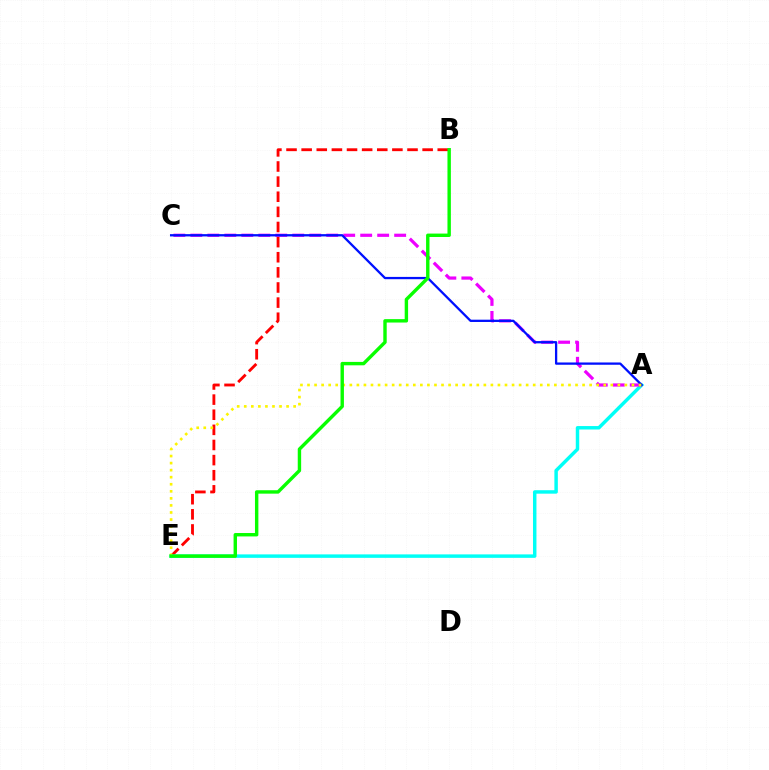{('B', 'E'): [{'color': '#ff0000', 'line_style': 'dashed', 'thickness': 2.05}, {'color': '#08ff00', 'line_style': 'solid', 'thickness': 2.45}], ('A', 'E'): [{'color': '#00fff6', 'line_style': 'solid', 'thickness': 2.49}, {'color': '#fcf500', 'line_style': 'dotted', 'thickness': 1.92}], ('A', 'C'): [{'color': '#ee00ff', 'line_style': 'dashed', 'thickness': 2.31}, {'color': '#0010ff', 'line_style': 'solid', 'thickness': 1.65}]}